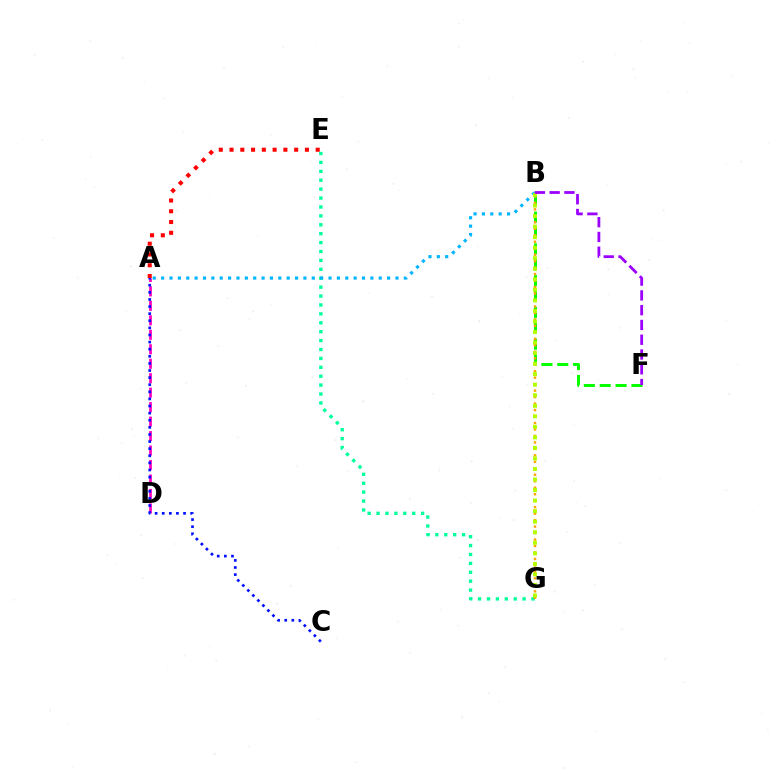{('E', 'G'): [{'color': '#00ff9d', 'line_style': 'dotted', 'thickness': 2.42}], ('A', 'D'): [{'color': '#ff00bd', 'line_style': 'dashed', 'thickness': 1.97}], ('A', 'E'): [{'color': '#ff0000', 'line_style': 'dotted', 'thickness': 2.93}], ('B', 'F'): [{'color': '#08ff00', 'line_style': 'dashed', 'thickness': 2.16}, {'color': '#9b00ff', 'line_style': 'dashed', 'thickness': 2.01}], ('A', 'B'): [{'color': '#00b5ff', 'line_style': 'dotted', 'thickness': 2.27}], ('B', 'G'): [{'color': '#ffa500', 'line_style': 'dotted', 'thickness': 1.76}, {'color': '#b3ff00', 'line_style': 'dotted', 'thickness': 2.86}], ('A', 'C'): [{'color': '#0010ff', 'line_style': 'dotted', 'thickness': 1.93}]}